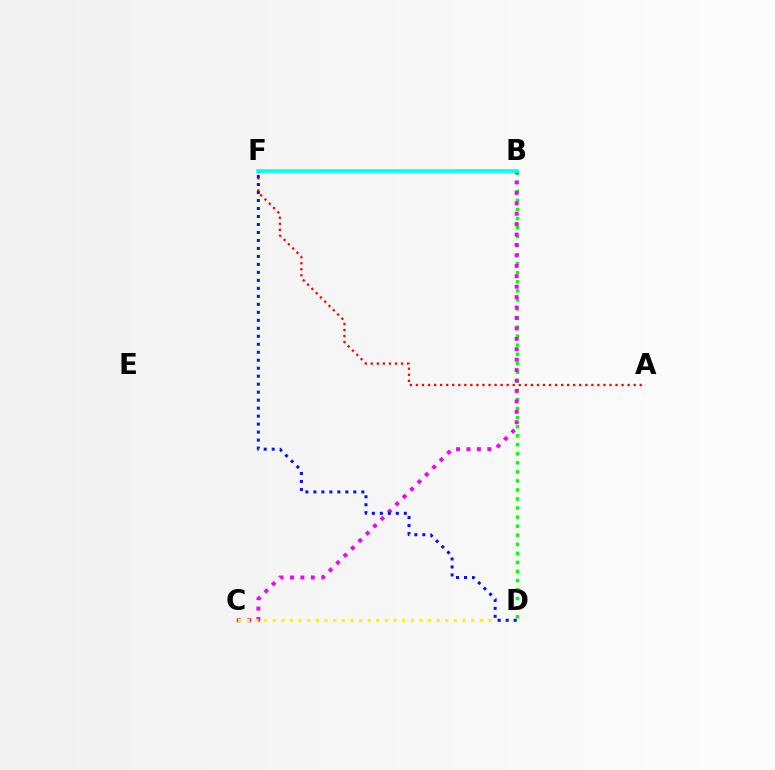{('B', 'D'): [{'color': '#08ff00', 'line_style': 'dotted', 'thickness': 2.46}], ('B', 'C'): [{'color': '#ee00ff', 'line_style': 'dotted', 'thickness': 2.83}], ('A', 'F'): [{'color': '#ff0000', 'line_style': 'dotted', 'thickness': 1.64}], ('C', 'D'): [{'color': '#fcf500', 'line_style': 'dotted', 'thickness': 2.34}], ('B', 'F'): [{'color': '#00fff6', 'line_style': 'solid', 'thickness': 2.64}], ('D', 'F'): [{'color': '#0010ff', 'line_style': 'dotted', 'thickness': 2.17}]}